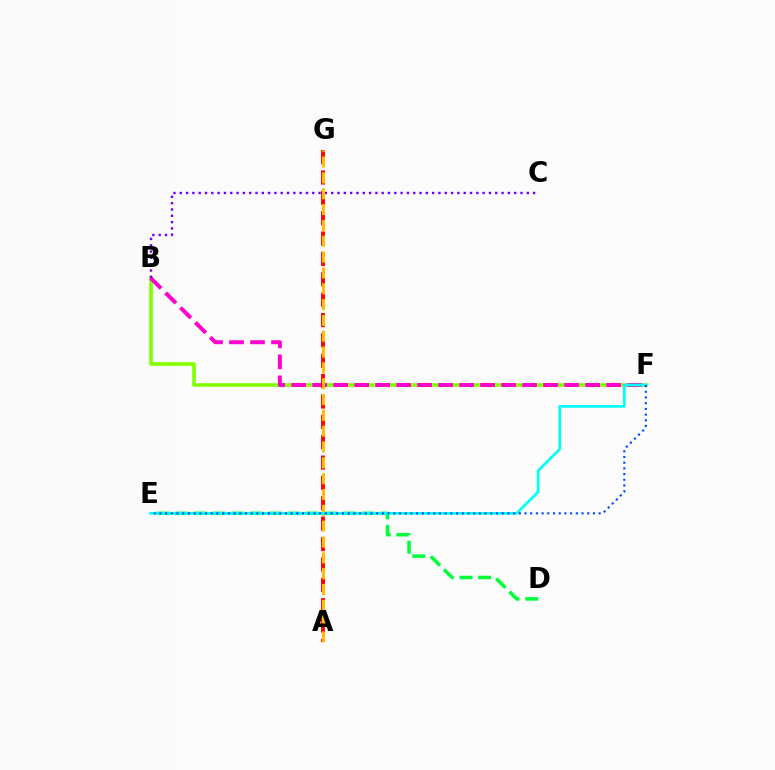{('D', 'E'): [{'color': '#00ff39', 'line_style': 'dashed', 'thickness': 2.53}], ('B', 'F'): [{'color': '#84ff00', 'line_style': 'solid', 'thickness': 2.61}, {'color': '#ff00cf', 'line_style': 'dashed', 'thickness': 2.85}], ('B', 'C'): [{'color': '#7200ff', 'line_style': 'dotted', 'thickness': 1.71}], ('A', 'G'): [{'color': '#ff0000', 'line_style': 'dashed', 'thickness': 2.77}, {'color': '#ffbd00', 'line_style': 'dashed', 'thickness': 2.15}], ('E', 'F'): [{'color': '#00fff6', 'line_style': 'solid', 'thickness': 1.94}, {'color': '#004bff', 'line_style': 'dotted', 'thickness': 1.55}]}